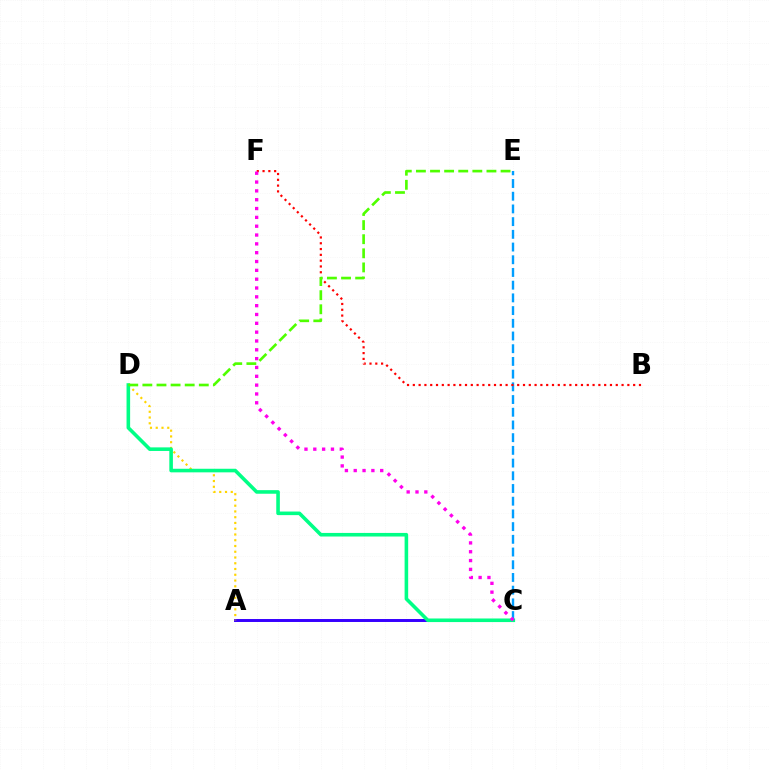{('A', 'C'): [{'color': '#3700ff', 'line_style': 'solid', 'thickness': 2.13}], ('A', 'D'): [{'color': '#ffd500', 'line_style': 'dotted', 'thickness': 1.56}], ('C', 'D'): [{'color': '#00ff86', 'line_style': 'solid', 'thickness': 2.58}], ('C', 'E'): [{'color': '#009eff', 'line_style': 'dashed', 'thickness': 1.73}], ('B', 'F'): [{'color': '#ff0000', 'line_style': 'dotted', 'thickness': 1.58}], ('D', 'E'): [{'color': '#4fff00', 'line_style': 'dashed', 'thickness': 1.92}], ('C', 'F'): [{'color': '#ff00ed', 'line_style': 'dotted', 'thickness': 2.4}]}